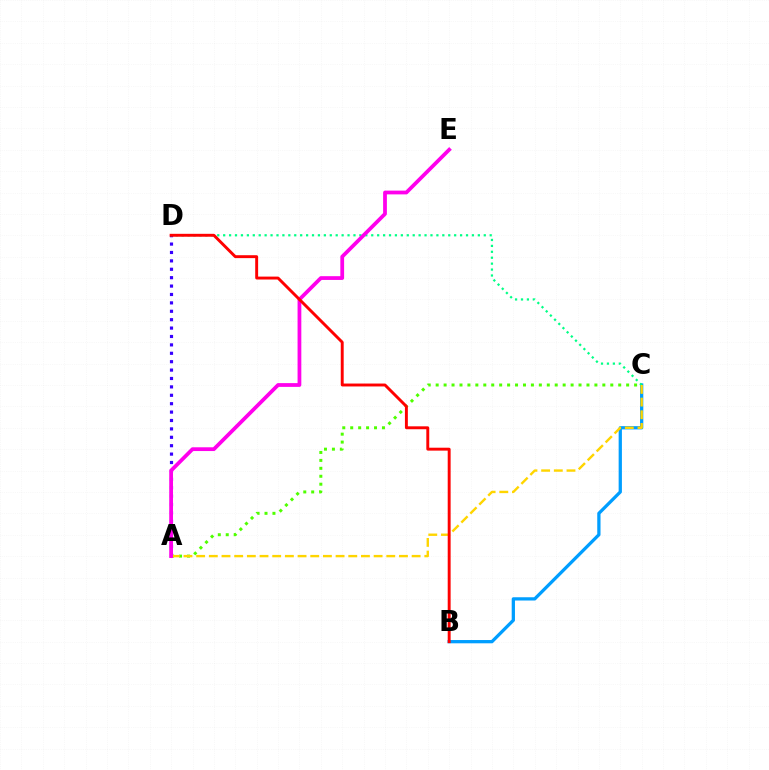{('B', 'C'): [{'color': '#009eff', 'line_style': 'solid', 'thickness': 2.35}], ('A', 'C'): [{'color': '#4fff00', 'line_style': 'dotted', 'thickness': 2.16}, {'color': '#ffd500', 'line_style': 'dashed', 'thickness': 1.72}], ('A', 'D'): [{'color': '#3700ff', 'line_style': 'dotted', 'thickness': 2.28}], ('C', 'D'): [{'color': '#00ff86', 'line_style': 'dotted', 'thickness': 1.61}], ('A', 'E'): [{'color': '#ff00ed', 'line_style': 'solid', 'thickness': 2.71}], ('B', 'D'): [{'color': '#ff0000', 'line_style': 'solid', 'thickness': 2.1}]}